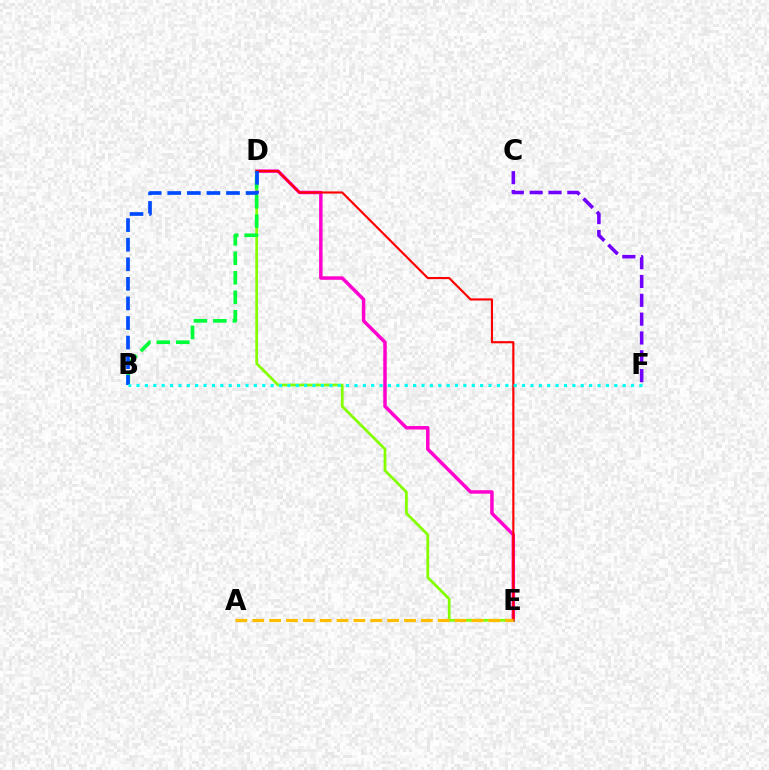{('D', 'E'): [{'color': '#ff00cf', 'line_style': 'solid', 'thickness': 2.49}, {'color': '#84ff00', 'line_style': 'solid', 'thickness': 1.97}, {'color': '#ff0000', 'line_style': 'solid', 'thickness': 1.55}], ('C', 'F'): [{'color': '#7200ff', 'line_style': 'dashed', 'thickness': 2.56}], ('B', 'D'): [{'color': '#00ff39', 'line_style': 'dashed', 'thickness': 2.65}, {'color': '#004bff', 'line_style': 'dashed', 'thickness': 2.66}], ('B', 'F'): [{'color': '#00fff6', 'line_style': 'dotted', 'thickness': 2.28}], ('A', 'E'): [{'color': '#ffbd00', 'line_style': 'dashed', 'thickness': 2.29}]}